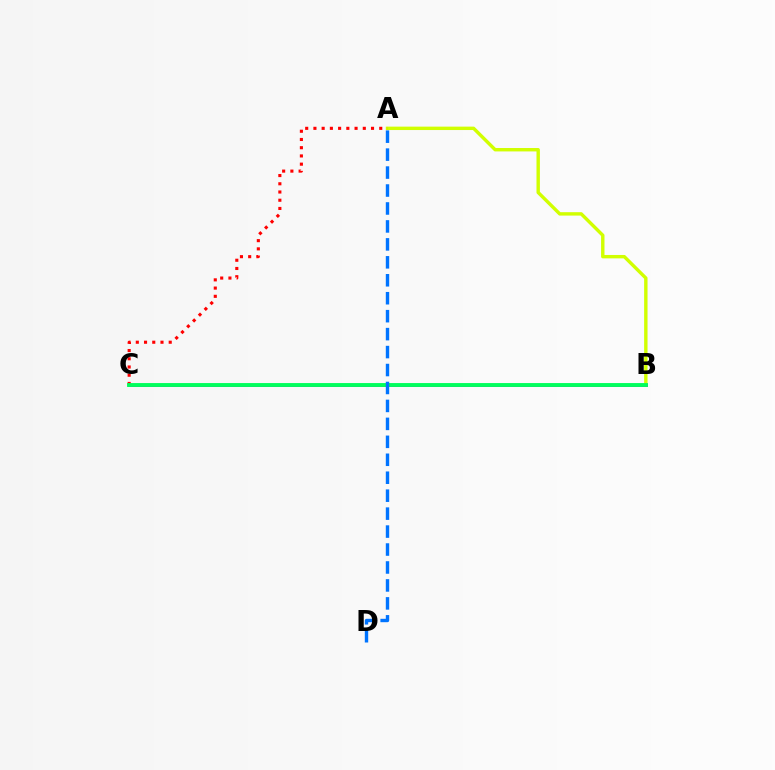{('A', 'B'): [{'color': '#d1ff00', 'line_style': 'solid', 'thickness': 2.45}], ('B', 'C'): [{'color': '#b900ff', 'line_style': 'solid', 'thickness': 2.09}, {'color': '#00ff5c', 'line_style': 'solid', 'thickness': 2.79}], ('A', 'C'): [{'color': '#ff0000', 'line_style': 'dotted', 'thickness': 2.24}], ('A', 'D'): [{'color': '#0074ff', 'line_style': 'dashed', 'thickness': 2.44}]}